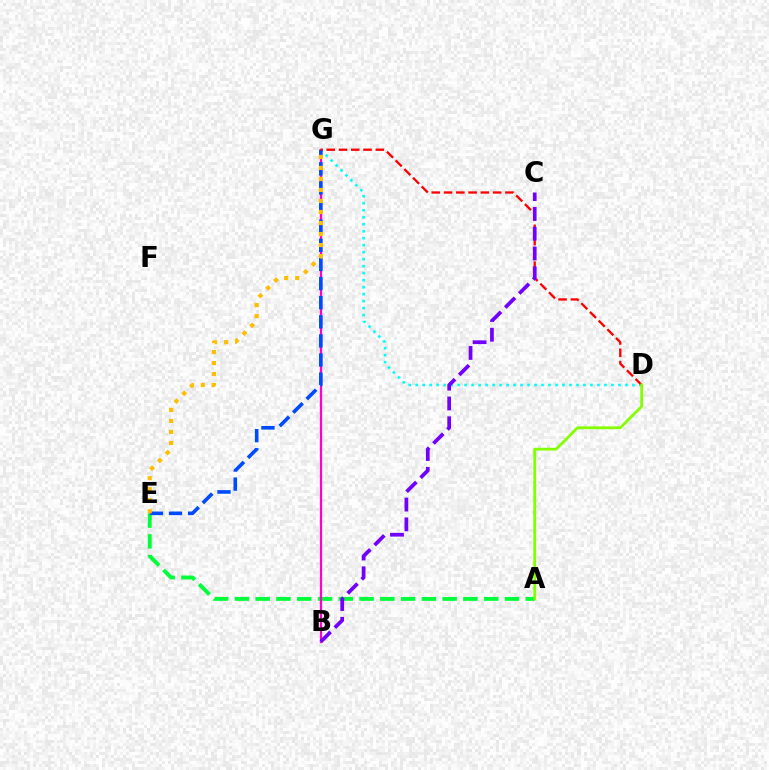{('A', 'E'): [{'color': '#00ff39', 'line_style': 'dashed', 'thickness': 2.82}], ('B', 'G'): [{'color': '#ff00cf', 'line_style': 'solid', 'thickness': 1.63}], ('D', 'G'): [{'color': '#00fff6', 'line_style': 'dotted', 'thickness': 1.9}, {'color': '#ff0000', 'line_style': 'dashed', 'thickness': 1.67}], ('E', 'G'): [{'color': '#004bff', 'line_style': 'dashed', 'thickness': 2.6}, {'color': '#ffbd00', 'line_style': 'dotted', 'thickness': 2.99}], ('B', 'C'): [{'color': '#7200ff', 'line_style': 'dashed', 'thickness': 2.69}], ('A', 'D'): [{'color': '#84ff00', 'line_style': 'solid', 'thickness': 2.01}]}